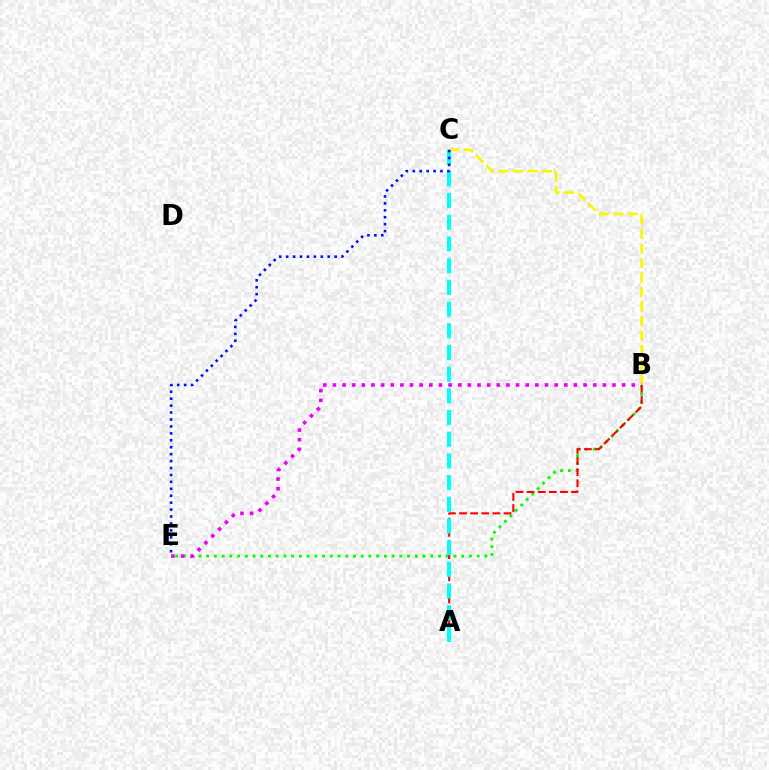{('B', 'E'): [{'color': '#08ff00', 'line_style': 'dotted', 'thickness': 2.1}, {'color': '#ee00ff', 'line_style': 'dotted', 'thickness': 2.62}], ('A', 'B'): [{'color': '#ff0000', 'line_style': 'dashed', 'thickness': 1.51}], ('A', 'C'): [{'color': '#00fff6', 'line_style': 'dashed', 'thickness': 2.95}], ('B', 'C'): [{'color': '#fcf500', 'line_style': 'dashed', 'thickness': 1.97}], ('C', 'E'): [{'color': '#0010ff', 'line_style': 'dotted', 'thickness': 1.88}]}